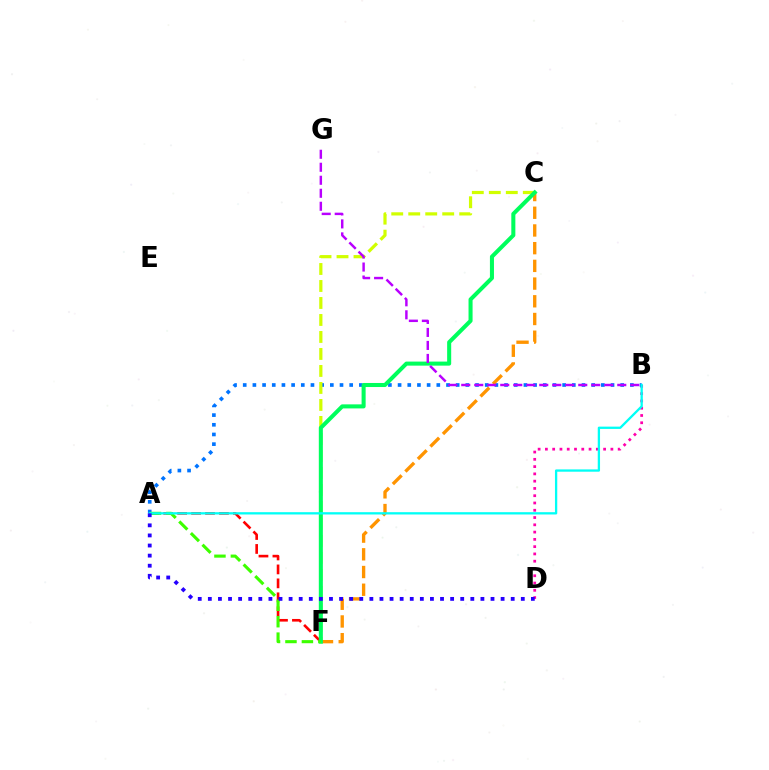{('B', 'D'): [{'color': '#ff00ac', 'line_style': 'dotted', 'thickness': 1.98}], ('A', 'B'): [{'color': '#0074ff', 'line_style': 'dotted', 'thickness': 2.63}, {'color': '#00fff6', 'line_style': 'solid', 'thickness': 1.65}], ('A', 'F'): [{'color': '#ff0000', 'line_style': 'dashed', 'thickness': 1.89}, {'color': '#3dff00', 'line_style': 'dashed', 'thickness': 2.23}], ('C', 'F'): [{'color': '#d1ff00', 'line_style': 'dashed', 'thickness': 2.31}, {'color': '#ff9400', 'line_style': 'dashed', 'thickness': 2.41}, {'color': '#00ff5c', 'line_style': 'solid', 'thickness': 2.91}], ('B', 'G'): [{'color': '#b900ff', 'line_style': 'dashed', 'thickness': 1.77}], ('A', 'D'): [{'color': '#2500ff', 'line_style': 'dotted', 'thickness': 2.74}]}